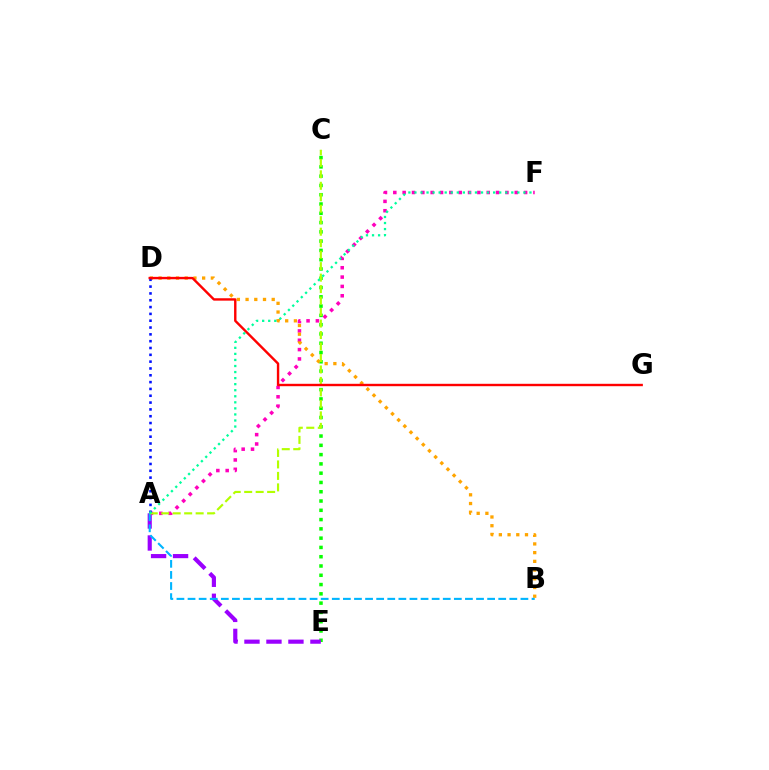{('A', 'F'): [{'color': '#ff00bd', 'line_style': 'dotted', 'thickness': 2.54}, {'color': '#00ff9d', 'line_style': 'dotted', 'thickness': 1.64}], ('C', 'E'): [{'color': '#08ff00', 'line_style': 'dotted', 'thickness': 2.52}], ('A', 'E'): [{'color': '#9b00ff', 'line_style': 'dashed', 'thickness': 2.99}], ('B', 'D'): [{'color': '#ffa500', 'line_style': 'dotted', 'thickness': 2.37}], ('A', 'B'): [{'color': '#00b5ff', 'line_style': 'dashed', 'thickness': 1.51}], ('A', 'C'): [{'color': '#b3ff00', 'line_style': 'dashed', 'thickness': 1.56}], ('A', 'D'): [{'color': '#0010ff', 'line_style': 'dotted', 'thickness': 1.85}], ('D', 'G'): [{'color': '#ff0000', 'line_style': 'solid', 'thickness': 1.73}]}